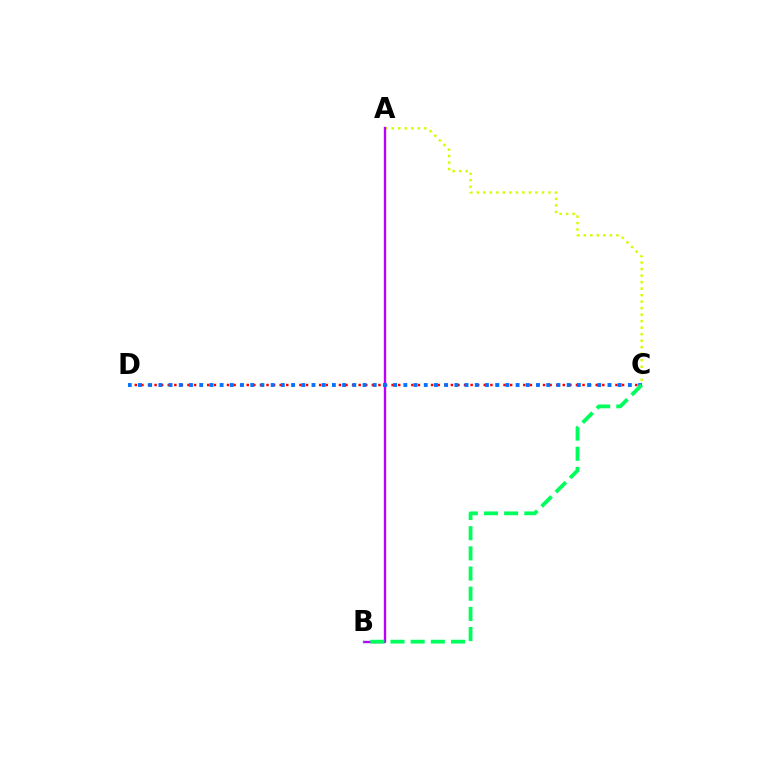{('C', 'D'): [{'color': '#ff0000', 'line_style': 'dotted', 'thickness': 1.79}, {'color': '#0074ff', 'line_style': 'dotted', 'thickness': 2.77}], ('A', 'C'): [{'color': '#d1ff00', 'line_style': 'dotted', 'thickness': 1.77}], ('A', 'B'): [{'color': '#b900ff', 'line_style': 'solid', 'thickness': 1.7}], ('B', 'C'): [{'color': '#00ff5c', 'line_style': 'dashed', 'thickness': 2.74}]}